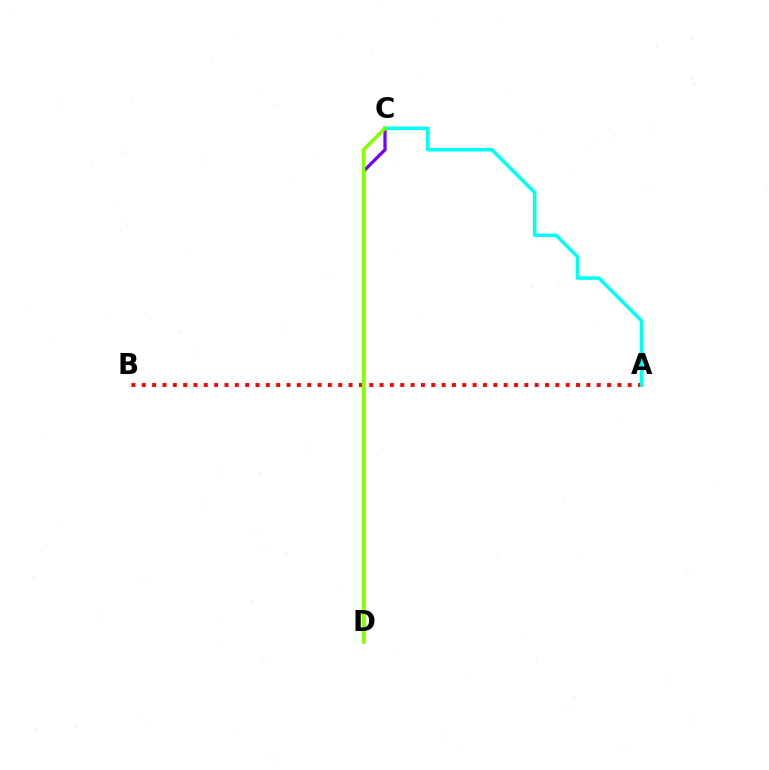{('C', 'D'): [{'color': '#7200ff', 'line_style': 'solid', 'thickness': 2.35}, {'color': '#84ff00', 'line_style': 'solid', 'thickness': 2.51}], ('A', 'B'): [{'color': '#ff0000', 'line_style': 'dotted', 'thickness': 2.81}], ('A', 'C'): [{'color': '#00fff6', 'line_style': 'solid', 'thickness': 2.55}]}